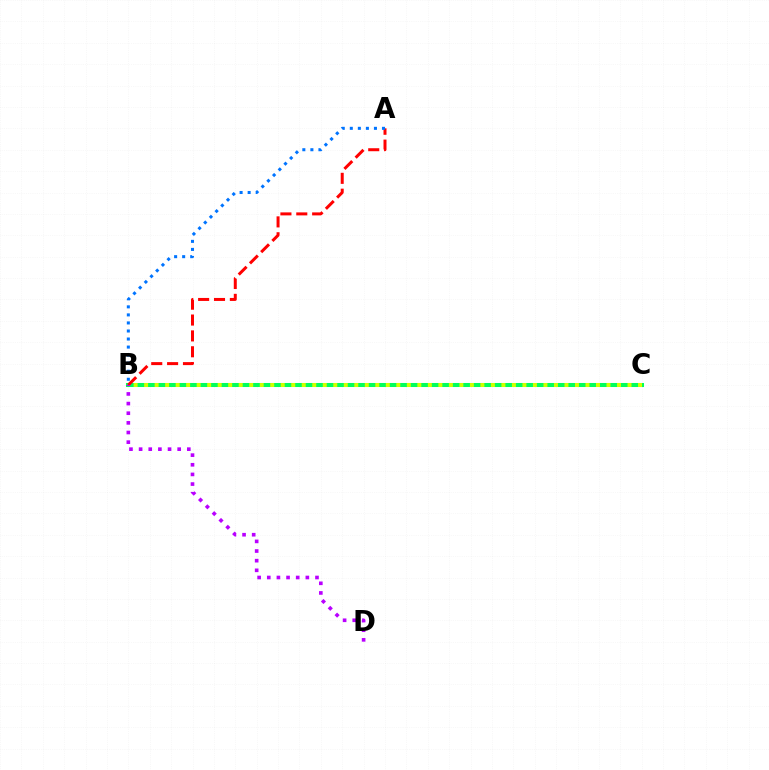{('B', 'C'): [{'color': '#00ff5c', 'line_style': 'solid', 'thickness': 2.91}, {'color': '#d1ff00', 'line_style': 'dotted', 'thickness': 2.86}], ('A', 'B'): [{'color': '#ff0000', 'line_style': 'dashed', 'thickness': 2.16}, {'color': '#0074ff', 'line_style': 'dotted', 'thickness': 2.19}], ('B', 'D'): [{'color': '#b900ff', 'line_style': 'dotted', 'thickness': 2.62}]}